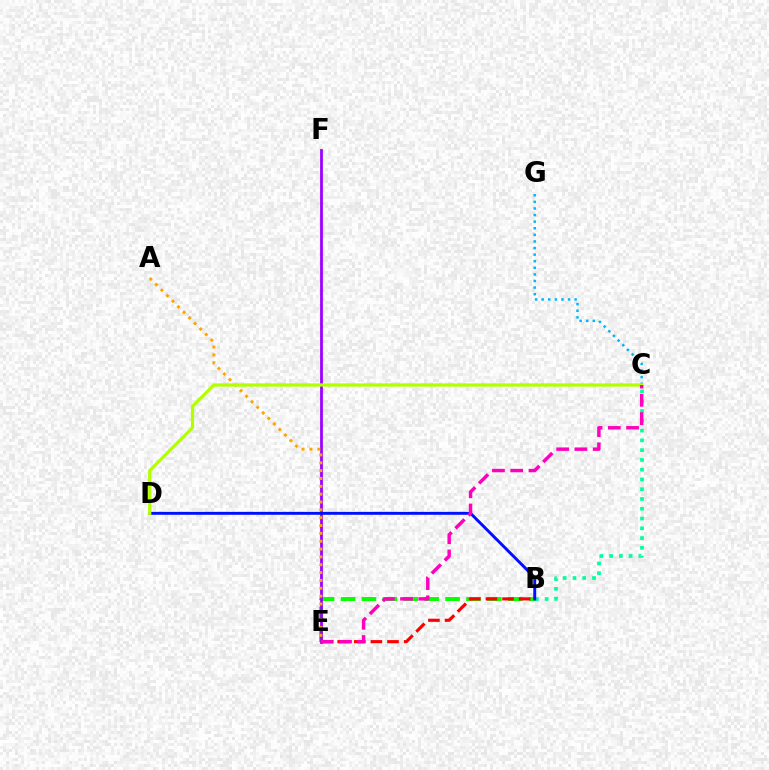{('B', 'E'): [{'color': '#08ff00', 'line_style': 'dashed', 'thickness': 2.84}, {'color': '#ff0000', 'line_style': 'dashed', 'thickness': 2.25}], ('E', 'F'): [{'color': '#9b00ff', 'line_style': 'solid', 'thickness': 2.0}], ('A', 'E'): [{'color': '#ffa500', 'line_style': 'dotted', 'thickness': 2.13}], ('B', 'C'): [{'color': '#00ff9d', 'line_style': 'dotted', 'thickness': 2.65}], ('C', 'G'): [{'color': '#00b5ff', 'line_style': 'dotted', 'thickness': 1.79}], ('B', 'D'): [{'color': '#0010ff', 'line_style': 'solid', 'thickness': 2.1}], ('C', 'D'): [{'color': '#b3ff00', 'line_style': 'solid', 'thickness': 2.33}], ('C', 'E'): [{'color': '#ff00bd', 'line_style': 'dashed', 'thickness': 2.48}]}